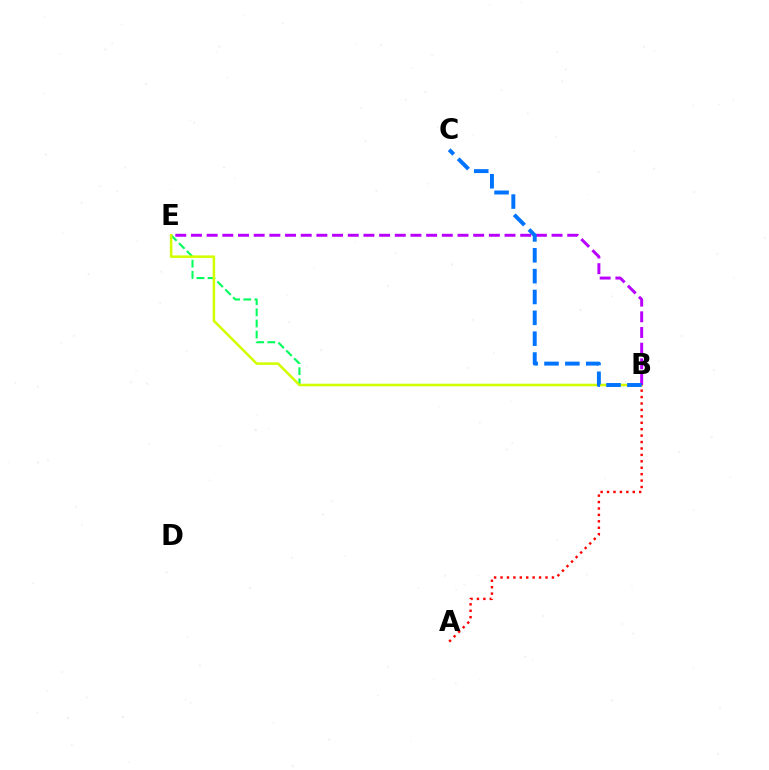{('B', 'E'): [{'color': '#00ff5c', 'line_style': 'dashed', 'thickness': 1.51}, {'color': '#d1ff00', 'line_style': 'solid', 'thickness': 1.83}, {'color': '#b900ff', 'line_style': 'dashed', 'thickness': 2.13}], ('A', 'B'): [{'color': '#ff0000', 'line_style': 'dotted', 'thickness': 1.75}], ('B', 'C'): [{'color': '#0074ff', 'line_style': 'dashed', 'thickness': 2.83}]}